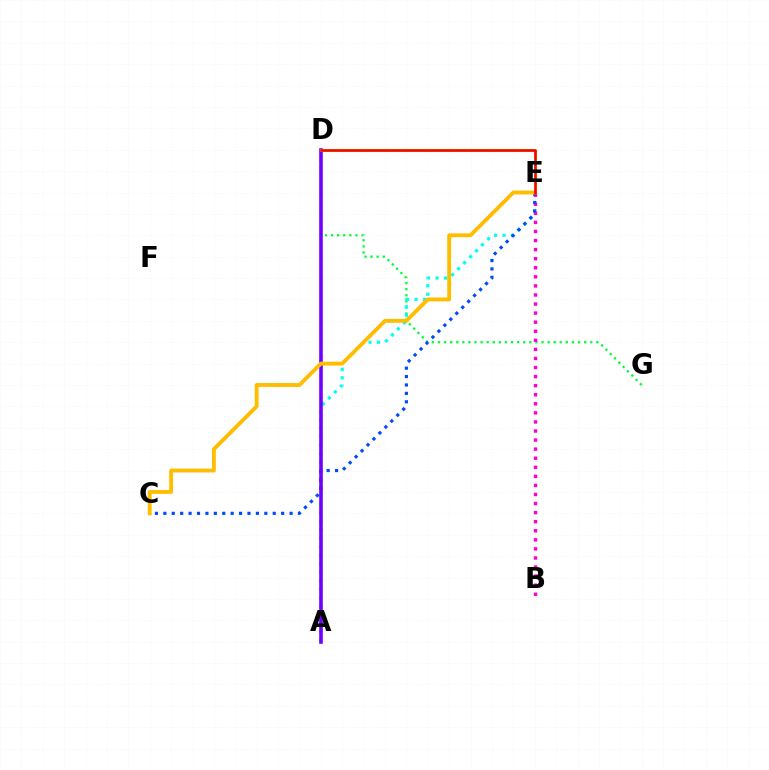{('D', 'G'): [{'color': '#00ff39', 'line_style': 'dotted', 'thickness': 1.65}], ('A', 'E'): [{'color': '#00fff6', 'line_style': 'dotted', 'thickness': 2.3}], ('B', 'E'): [{'color': '#ff00cf', 'line_style': 'dotted', 'thickness': 2.46}], ('C', 'E'): [{'color': '#004bff', 'line_style': 'dotted', 'thickness': 2.29}, {'color': '#ffbd00', 'line_style': 'solid', 'thickness': 2.78}], ('A', 'D'): [{'color': '#7200ff', 'line_style': 'solid', 'thickness': 2.59}], ('D', 'E'): [{'color': '#84ff00', 'line_style': 'solid', 'thickness': 2.06}, {'color': '#ff0000', 'line_style': 'solid', 'thickness': 1.87}]}